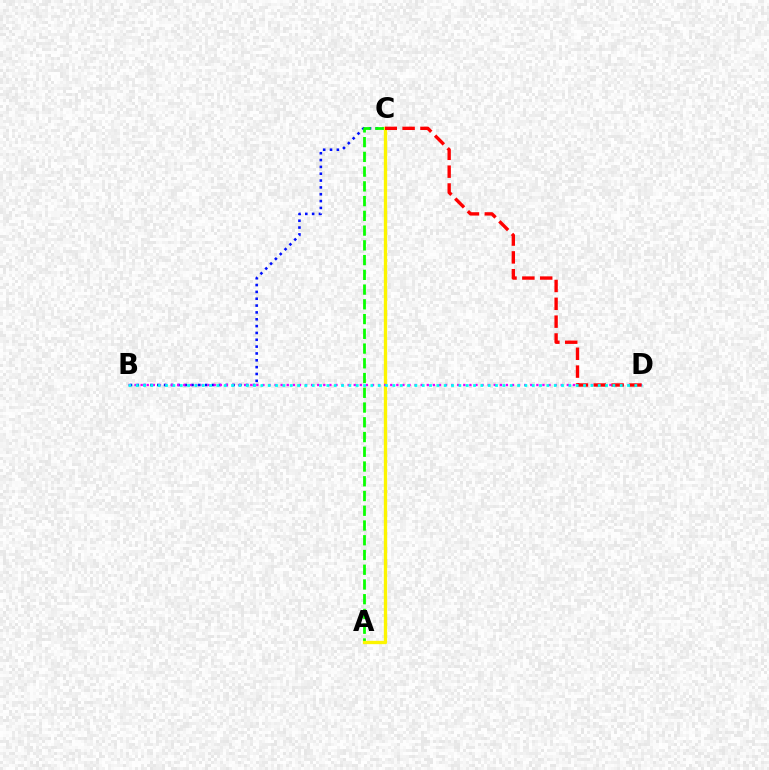{('B', 'C'): [{'color': '#0010ff', 'line_style': 'dotted', 'thickness': 1.86}], ('A', 'C'): [{'color': '#08ff00', 'line_style': 'dashed', 'thickness': 2.0}, {'color': '#fcf500', 'line_style': 'solid', 'thickness': 2.39}], ('B', 'D'): [{'color': '#ee00ff', 'line_style': 'dotted', 'thickness': 1.65}, {'color': '#00fff6', 'line_style': 'dotted', 'thickness': 1.99}], ('C', 'D'): [{'color': '#ff0000', 'line_style': 'dashed', 'thickness': 2.42}]}